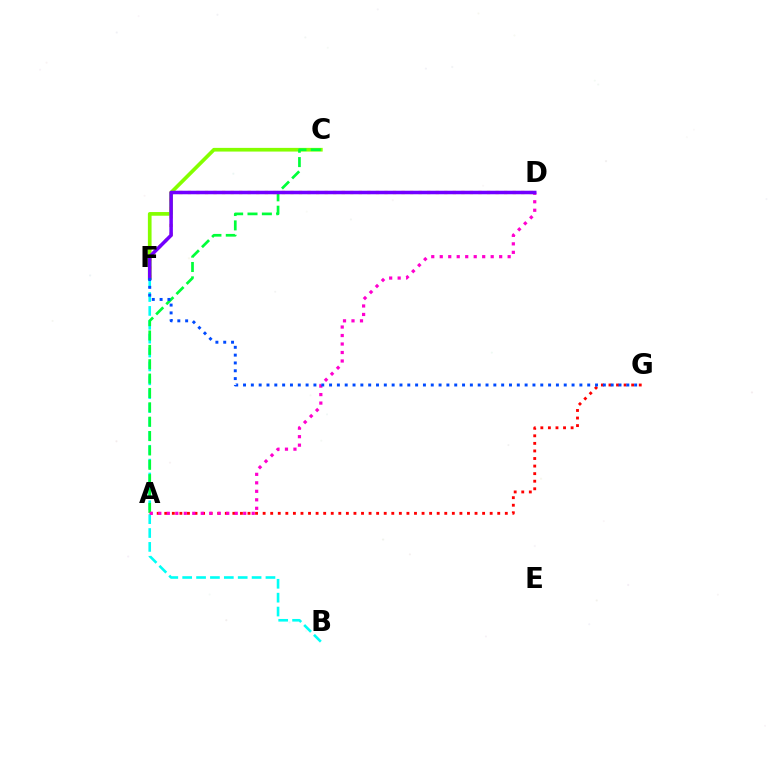{('C', 'F'): [{'color': '#84ff00', 'line_style': 'solid', 'thickness': 2.65}], ('A', 'G'): [{'color': '#ff0000', 'line_style': 'dotted', 'thickness': 2.06}], ('B', 'F'): [{'color': '#00fff6', 'line_style': 'dashed', 'thickness': 1.89}], ('A', 'C'): [{'color': '#00ff39', 'line_style': 'dashed', 'thickness': 1.95}], ('D', 'F'): [{'color': '#ffbd00', 'line_style': 'dotted', 'thickness': 2.32}, {'color': '#7200ff', 'line_style': 'solid', 'thickness': 2.53}], ('A', 'D'): [{'color': '#ff00cf', 'line_style': 'dotted', 'thickness': 2.31}], ('F', 'G'): [{'color': '#004bff', 'line_style': 'dotted', 'thickness': 2.13}]}